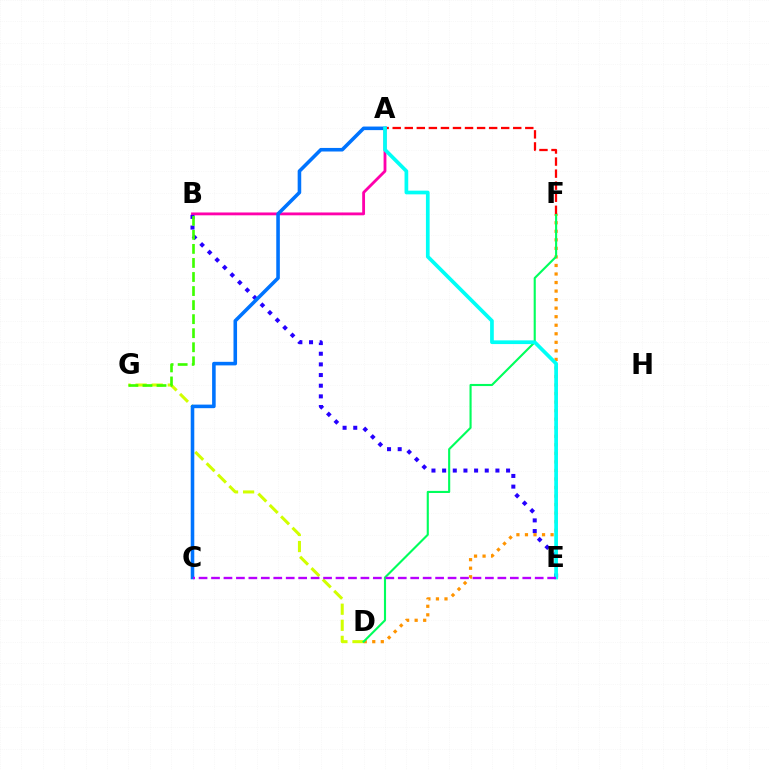{('D', 'F'): [{'color': '#ff9400', 'line_style': 'dotted', 'thickness': 2.32}, {'color': '#00ff5c', 'line_style': 'solid', 'thickness': 1.52}], ('D', 'G'): [{'color': '#d1ff00', 'line_style': 'dashed', 'thickness': 2.18}], ('A', 'B'): [{'color': '#ff00ac', 'line_style': 'solid', 'thickness': 2.04}], ('B', 'E'): [{'color': '#2500ff', 'line_style': 'dotted', 'thickness': 2.9}], ('A', 'F'): [{'color': '#ff0000', 'line_style': 'dashed', 'thickness': 1.64}], ('A', 'C'): [{'color': '#0074ff', 'line_style': 'solid', 'thickness': 2.57}], ('A', 'E'): [{'color': '#00fff6', 'line_style': 'solid', 'thickness': 2.67}], ('B', 'G'): [{'color': '#3dff00', 'line_style': 'dashed', 'thickness': 1.91}], ('C', 'E'): [{'color': '#b900ff', 'line_style': 'dashed', 'thickness': 1.69}]}